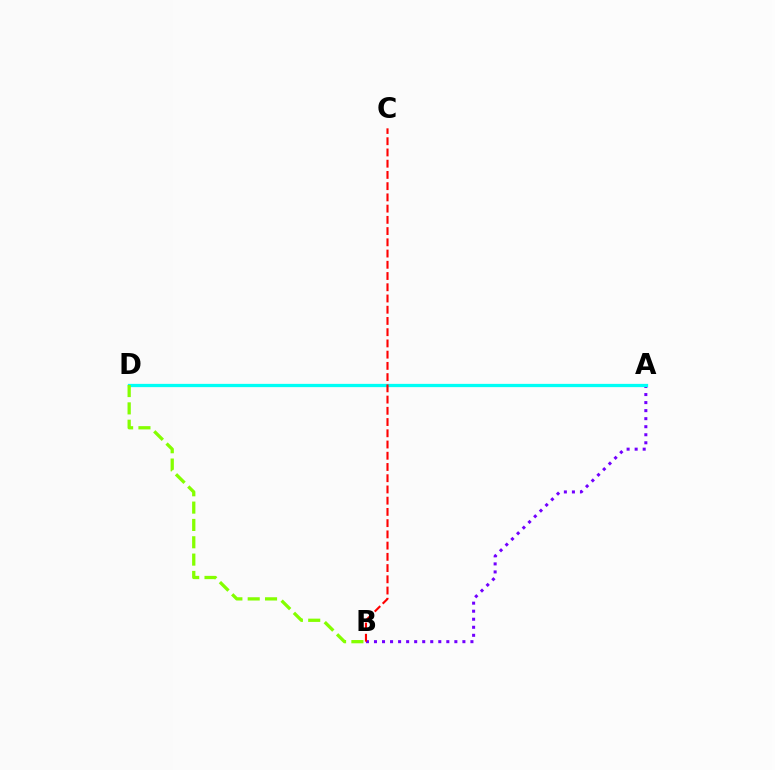{('A', 'B'): [{'color': '#7200ff', 'line_style': 'dotted', 'thickness': 2.18}], ('A', 'D'): [{'color': '#00fff6', 'line_style': 'solid', 'thickness': 2.35}], ('B', 'D'): [{'color': '#84ff00', 'line_style': 'dashed', 'thickness': 2.35}], ('B', 'C'): [{'color': '#ff0000', 'line_style': 'dashed', 'thickness': 1.53}]}